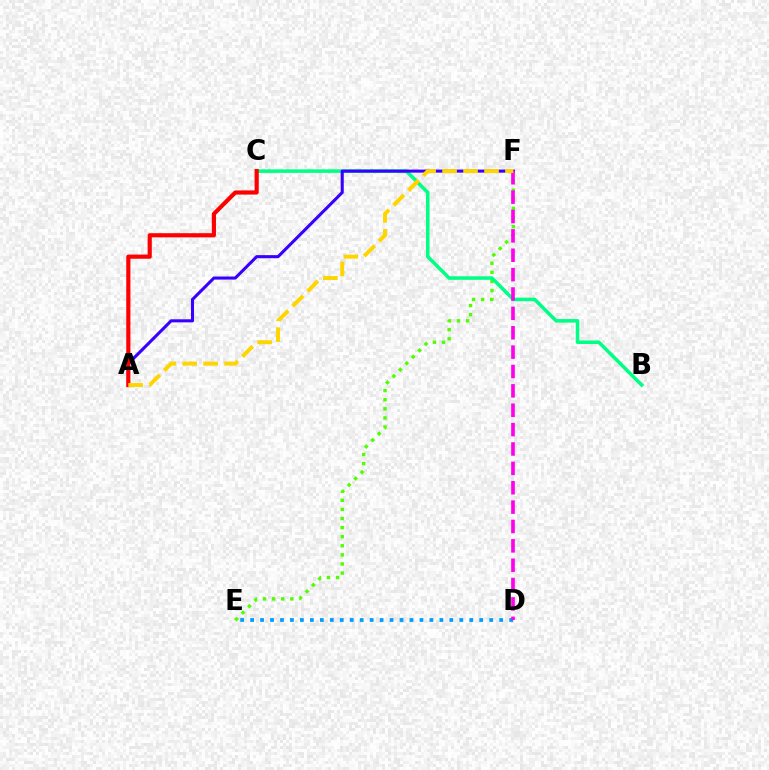{('E', 'F'): [{'color': '#4fff00', 'line_style': 'dotted', 'thickness': 2.47}], ('B', 'C'): [{'color': '#00ff86', 'line_style': 'solid', 'thickness': 2.55}], ('D', 'E'): [{'color': '#009eff', 'line_style': 'dotted', 'thickness': 2.71}], ('A', 'F'): [{'color': '#3700ff', 'line_style': 'solid', 'thickness': 2.21}, {'color': '#ffd500', 'line_style': 'dashed', 'thickness': 2.85}], ('D', 'F'): [{'color': '#ff00ed', 'line_style': 'dashed', 'thickness': 2.63}], ('A', 'C'): [{'color': '#ff0000', 'line_style': 'solid', 'thickness': 3.0}]}